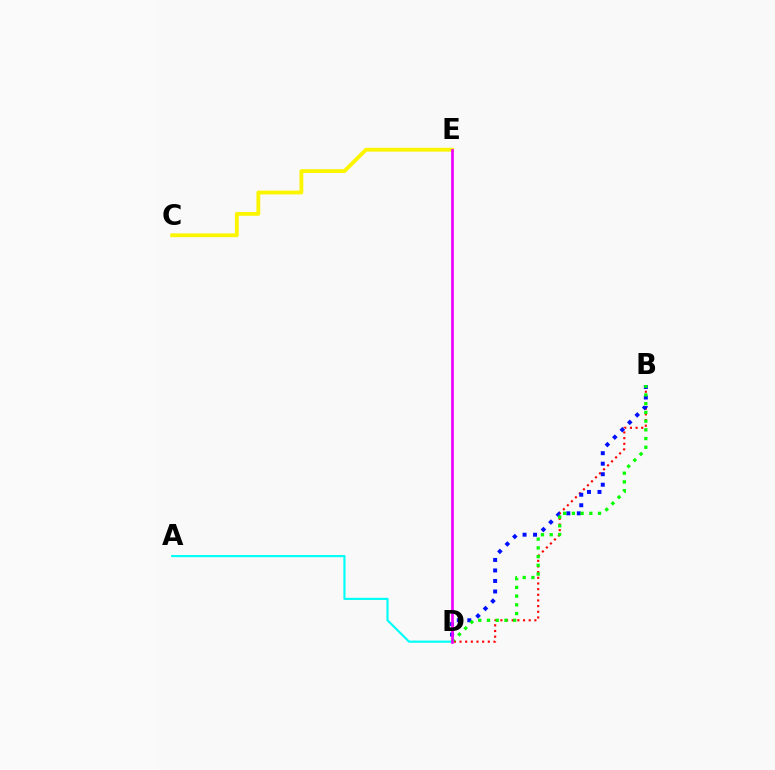{('B', 'D'): [{'color': '#ff0000', 'line_style': 'dotted', 'thickness': 1.54}, {'color': '#0010ff', 'line_style': 'dotted', 'thickness': 2.86}, {'color': '#08ff00', 'line_style': 'dotted', 'thickness': 2.37}], ('C', 'E'): [{'color': '#fcf500', 'line_style': 'solid', 'thickness': 2.75}], ('A', 'D'): [{'color': '#00fff6', 'line_style': 'solid', 'thickness': 1.56}], ('D', 'E'): [{'color': '#ee00ff', 'line_style': 'solid', 'thickness': 1.94}]}